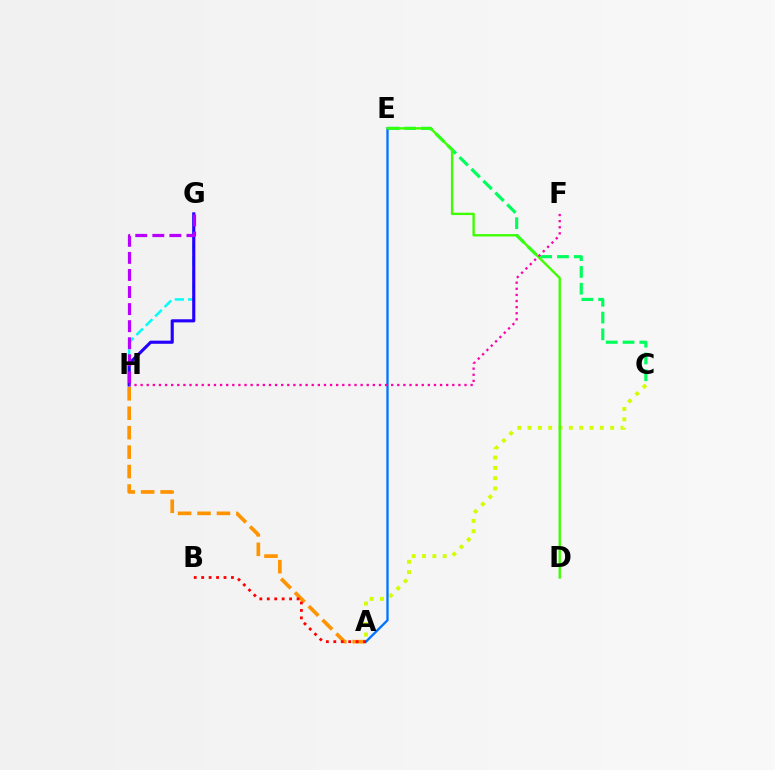{('C', 'E'): [{'color': '#00ff5c', 'line_style': 'dashed', 'thickness': 2.28}], ('A', 'C'): [{'color': '#d1ff00', 'line_style': 'dotted', 'thickness': 2.81}], ('A', 'H'): [{'color': '#ff9400', 'line_style': 'dashed', 'thickness': 2.64}], ('A', 'E'): [{'color': '#0074ff', 'line_style': 'solid', 'thickness': 1.67}], ('G', 'H'): [{'color': '#00fff6', 'line_style': 'dashed', 'thickness': 1.8}, {'color': '#2500ff', 'line_style': 'solid', 'thickness': 2.25}, {'color': '#b900ff', 'line_style': 'dashed', 'thickness': 2.32}], ('A', 'B'): [{'color': '#ff0000', 'line_style': 'dotted', 'thickness': 2.02}], ('D', 'E'): [{'color': '#3dff00', 'line_style': 'solid', 'thickness': 1.7}], ('F', 'H'): [{'color': '#ff00ac', 'line_style': 'dotted', 'thickness': 1.66}]}